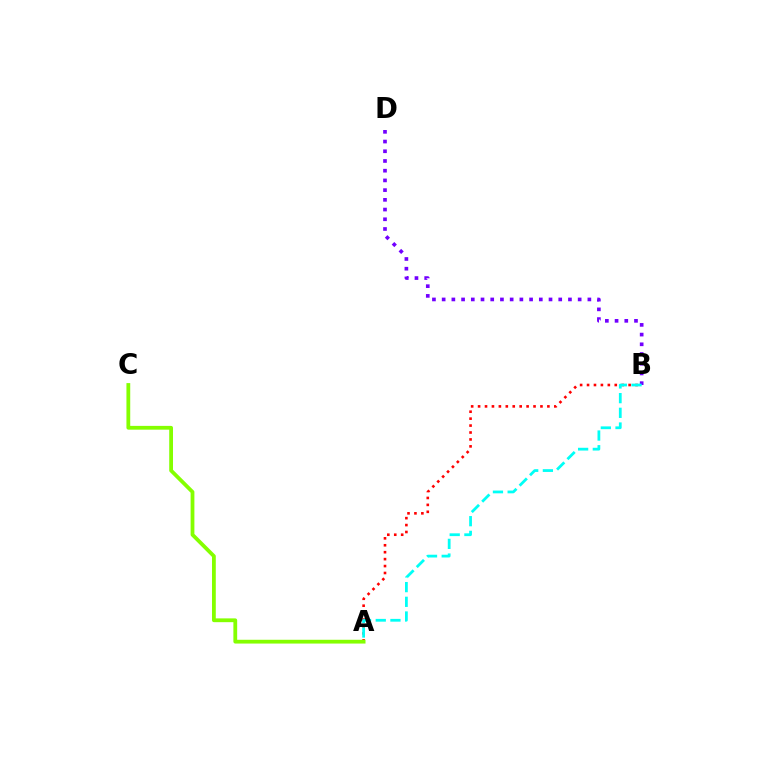{('A', 'B'): [{'color': '#ff0000', 'line_style': 'dotted', 'thickness': 1.88}, {'color': '#00fff6', 'line_style': 'dashed', 'thickness': 2.0}], ('B', 'D'): [{'color': '#7200ff', 'line_style': 'dotted', 'thickness': 2.64}], ('A', 'C'): [{'color': '#84ff00', 'line_style': 'solid', 'thickness': 2.73}]}